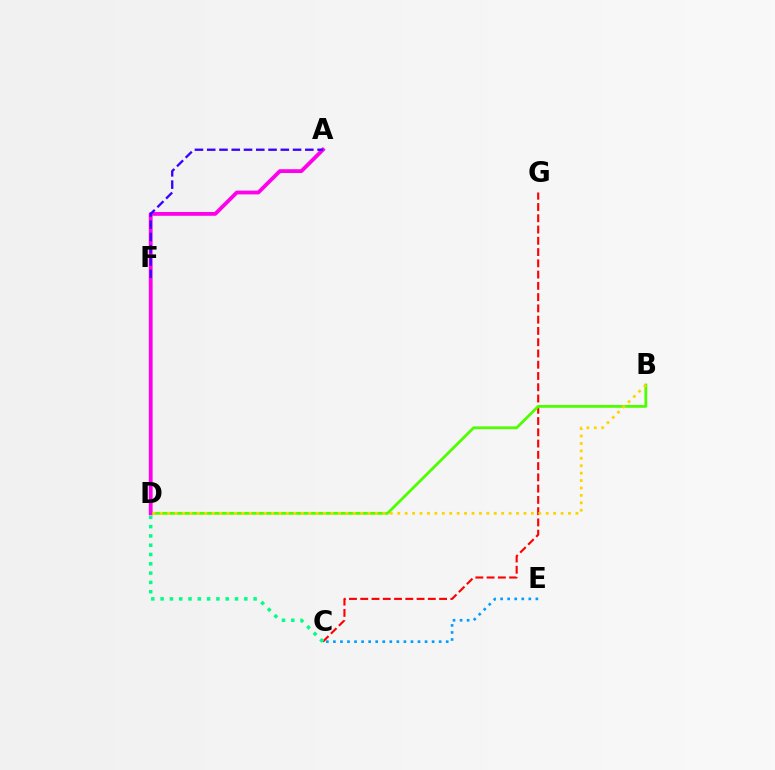{('C', 'G'): [{'color': '#ff0000', 'line_style': 'dashed', 'thickness': 1.53}], ('C', 'E'): [{'color': '#009eff', 'line_style': 'dotted', 'thickness': 1.92}], ('B', 'D'): [{'color': '#4fff00', 'line_style': 'solid', 'thickness': 2.02}, {'color': '#ffd500', 'line_style': 'dotted', 'thickness': 2.02}], ('A', 'D'): [{'color': '#ff00ed', 'line_style': 'solid', 'thickness': 2.74}], ('C', 'D'): [{'color': '#00ff86', 'line_style': 'dotted', 'thickness': 2.53}], ('A', 'F'): [{'color': '#3700ff', 'line_style': 'dashed', 'thickness': 1.67}]}